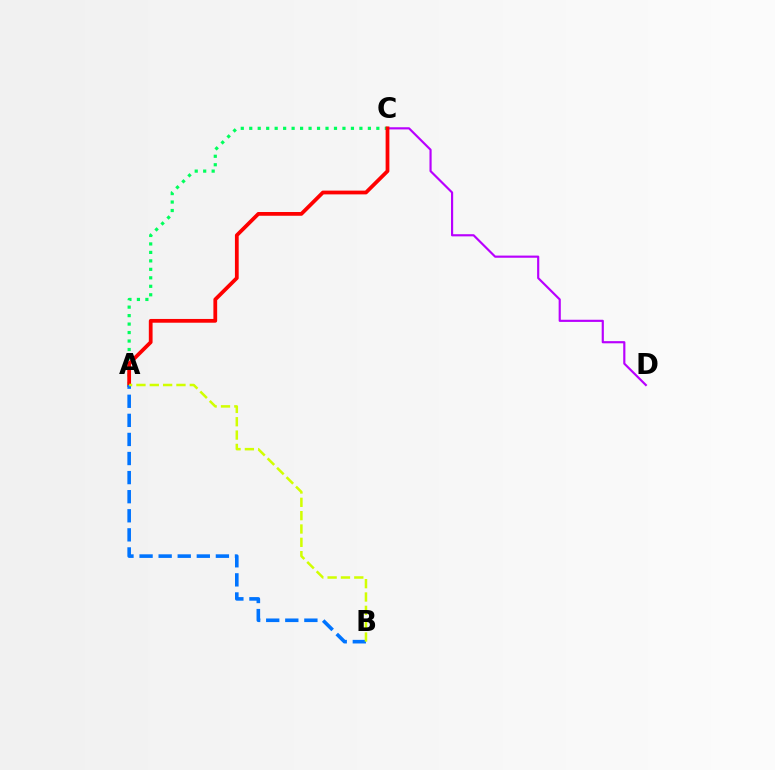{('A', 'C'): [{'color': '#00ff5c', 'line_style': 'dotted', 'thickness': 2.3}, {'color': '#ff0000', 'line_style': 'solid', 'thickness': 2.71}], ('C', 'D'): [{'color': '#b900ff', 'line_style': 'solid', 'thickness': 1.56}], ('A', 'B'): [{'color': '#0074ff', 'line_style': 'dashed', 'thickness': 2.59}, {'color': '#d1ff00', 'line_style': 'dashed', 'thickness': 1.81}]}